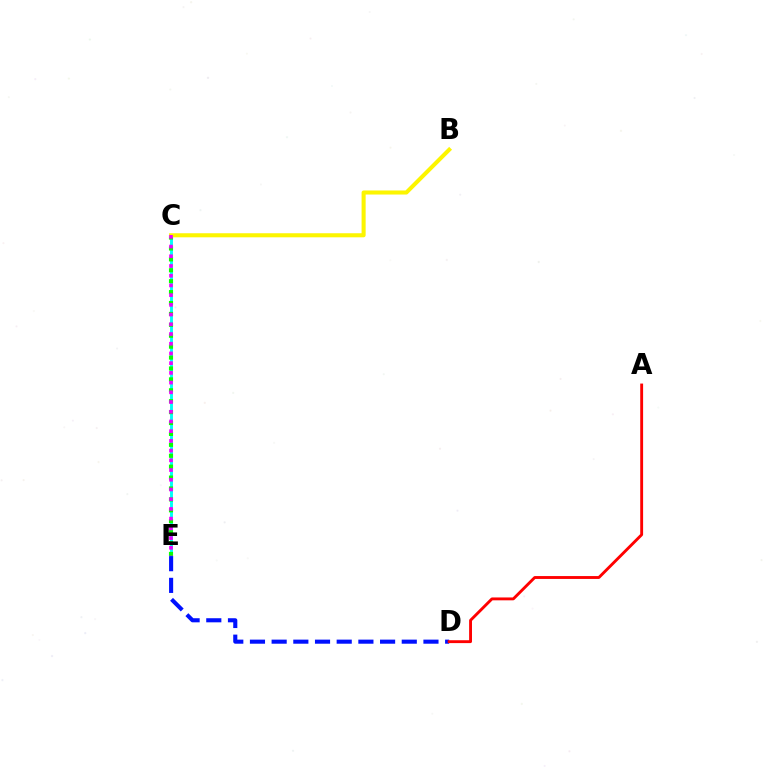{('C', 'E'): [{'color': '#00fff6', 'line_style': 'solid', 'thickness': 2.1}, {'color': '#08ff00', 'line_style': 'dotted', 'thickness': 2.96}, {'color': '#ee00ff', 'line_style': 'dotted', 'thickness': 2.64}], ('D', 'E'): [{'color': '#0010ff', 'line_style': 'dashed', 'thickness': 2.95}], ('A', 'D'): [{'color': '#ff0000', 'line_style': 'solid', 'thickness': 2.07}], ('B', 'C'): [{'color': '#fcf500', 'line_style': 'solid', 'thickness': 2.92}]}